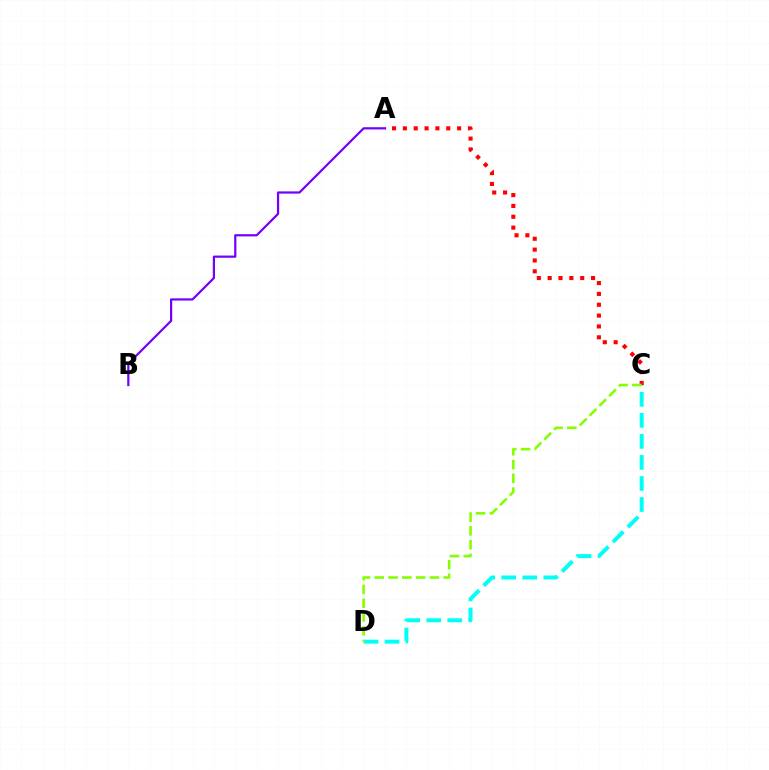{('A', 'C'): [{'color': '#ff0000', 'line_style': 'dotted', 'thickness': 2.95}], ('C', 'D'): [{'color': '#00fff6', 'line_style': 'dashed', 'thickness': 2.86}, {'color': '#84ff00', 'line_style': 'dashed', 'thickness': 1.87}], ('A', 'B'): [{'color': '#7200ff', 'line_style': 'solid', 'thickness': 1.6}]}